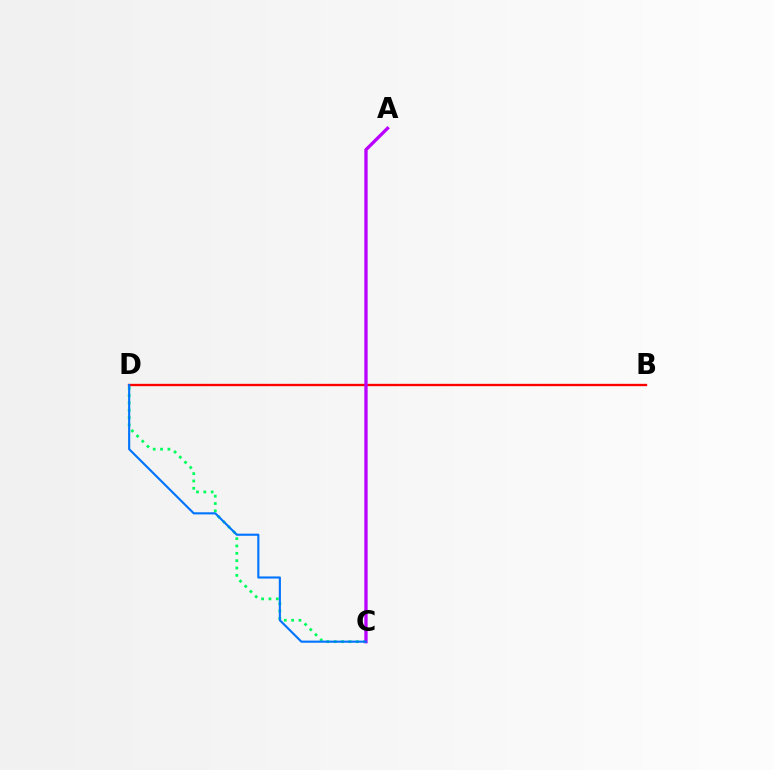{('B', 'D'): [{'color': '#d1ff00', 'line_style': 'dotted', 'thickness': 1.51}, {'color': '#ff0000', 'line_style': 'solid', 'thickness': 1.68}], ('C', 'D'): [{'color': '#00ff5c', 'line_style': 'dotted', 'thickness': 2.0}, {'color': '#0074ff', 'line_style': 'solid', 'thickness': 1.53}], ('A', 'C'): [{'color': '#b900ff', 'line_style': 'solid', 'thickness': 2.39}]}